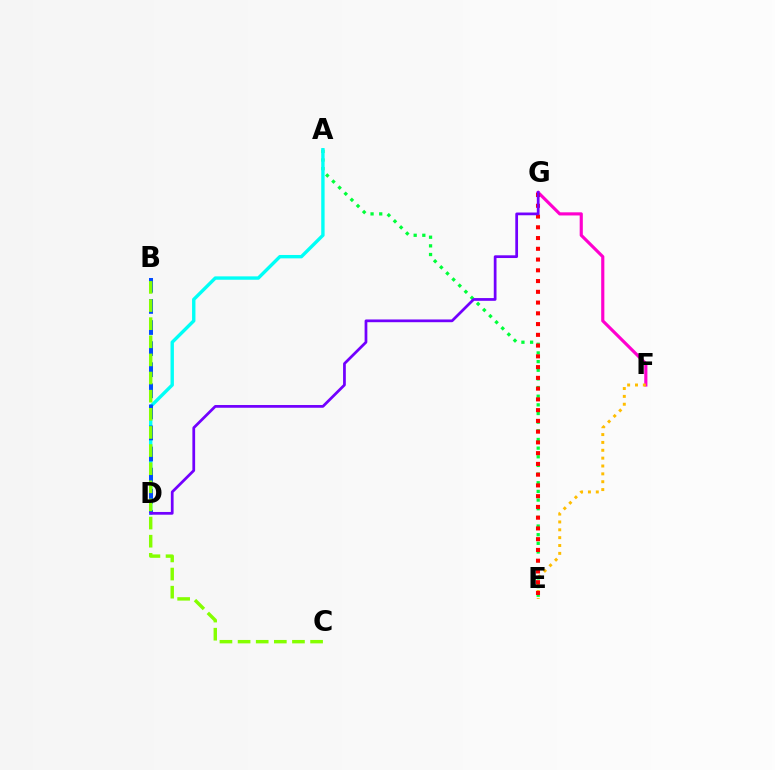{('A', 'E'): [{'color': '#00ff39', 'line_style': 'dotted', 'thickness': 2.35}], ('F', 'G'): [{'color': '#ff00cf', 'line_style': 'solid', 'thickness': 2.27}], ('A', 'D'): [{'color': '#00fff6', 'line_style': 'solid', 'thickness': 2.44}], ('B', 'D'): [{'color': '#004bff', 'line_style': 'dashed', 'thickness': 2.86}], ('E', 'F'): [{'color': '#ffbd00', 'line_style': 'dotted', 'thickness': 2.13}], ('B', 'C'): [{'color': '#84ff00', 'line_style': 'dashed', 'thickness': 2.46}], ('E', 'G'): [{'color': '#ff0000', 'line_style': 'dotted', 'thickness': 2.92}], ('D', 'G'): [{'color': '#7200ff', 'line_style': 'solid', 'thickness': 1.97}]}